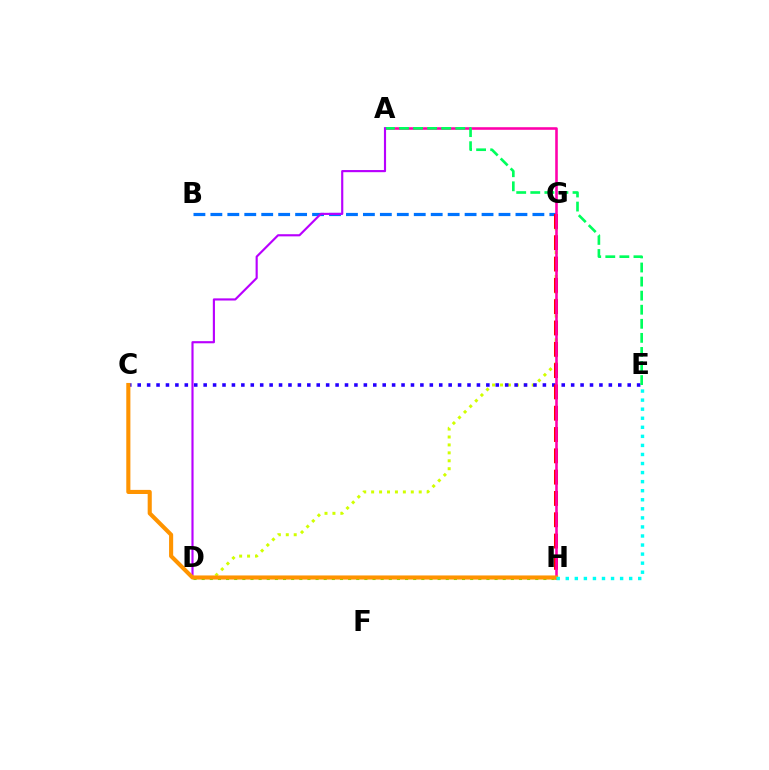{('D', 'G'): [{'color': '#d1ff00', 'line_style': 'dotted', 'thickness': 2.15}], ('C', 'E'): [{'color': '#2500ff', 'line_style': 'dotted', 'thickness': 2.56}], ('D', 'H'): [{'color': '#3dff00', 'line_style': 'dotted', 'thickness': 2.21}], ('B', 'G'): [{'color': '#0074ff', 'line_style': 'dashed', 'thickness': 2.3}], ('G', 'H'): [{'color': '#ff0000', 'line_style': 'dashed', 'thickness': 2.89}], ('A', 'H'): [{'color': '#ff00ac', 'line_style': 'solid', 'thickness': 1.86}], ('A', 'E'): [{'color': '#00ff5c', 'line_style': 'dashed', 'thickness': 1.91}], ('A', 'D'): [{'color': '#b900ff', 'line_style': 'solid', 'thickness': 1.55}], ('C', 'H'): [{'color': '#ff9400', 'line_style': 'solid', 'thickness': 2.95}], ('E', 'H'): [{'color': '#00fff6', 'line_style': 'dotted', 'thickness': 2.46}]}